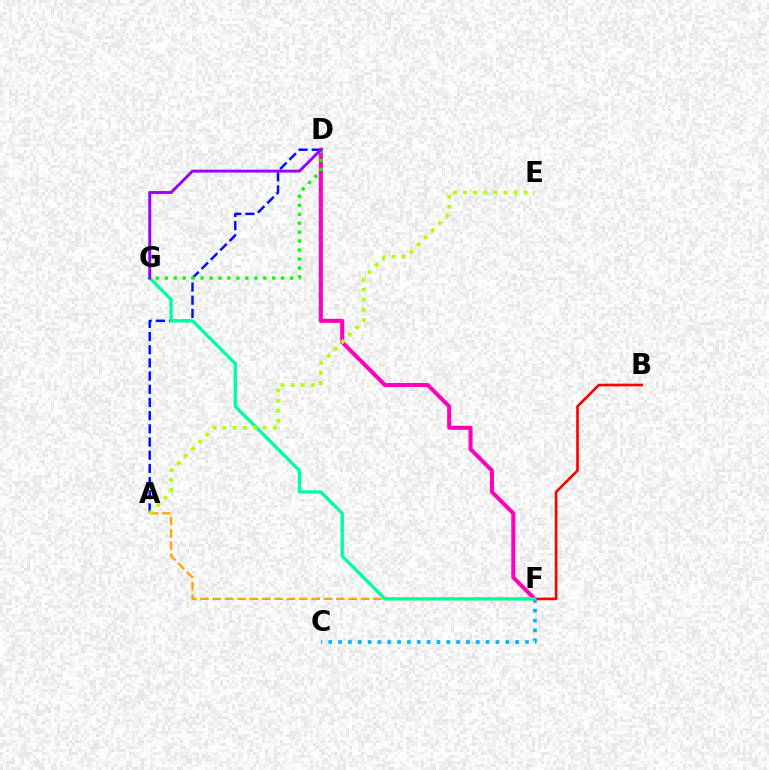{('B', 'F'): [{'color': '#ff0000', 'line_style': 'solid', 'thickness': 1.91}], ('A', 'D'): [{'color': '#0010ff', 'line_style': 'dashed', 'thickness': 1.79}], ('C', 'F'): [{'color': '#00b5ff', 'line_style': 'dotted', 'thickness': 2.67}], ('D', 'F'): [{'color': '#ff00bd', 'line_style': 'solid', 'thickness': 2.91}], ('D', 'G'): [{'color': '#08ff00', 'line_style': 'dotted', 'thickness': 2.43}, {'color': '#9b00ff', 'line_style': 'solid', 'thickness': 2.1}], ('A', 'F'): [{'color': '#ffa500', 'line_style': 'dashed', 'thickness': 1.68}], ('F', 'G'): [{'color': '#00ff9d', 'line_style': 'solid', 'thickness': 2.39}], ('A', 'E'): [{'color': '#b3ff00', 'line_style': 'dotted', 'thickness': 2.74}]}